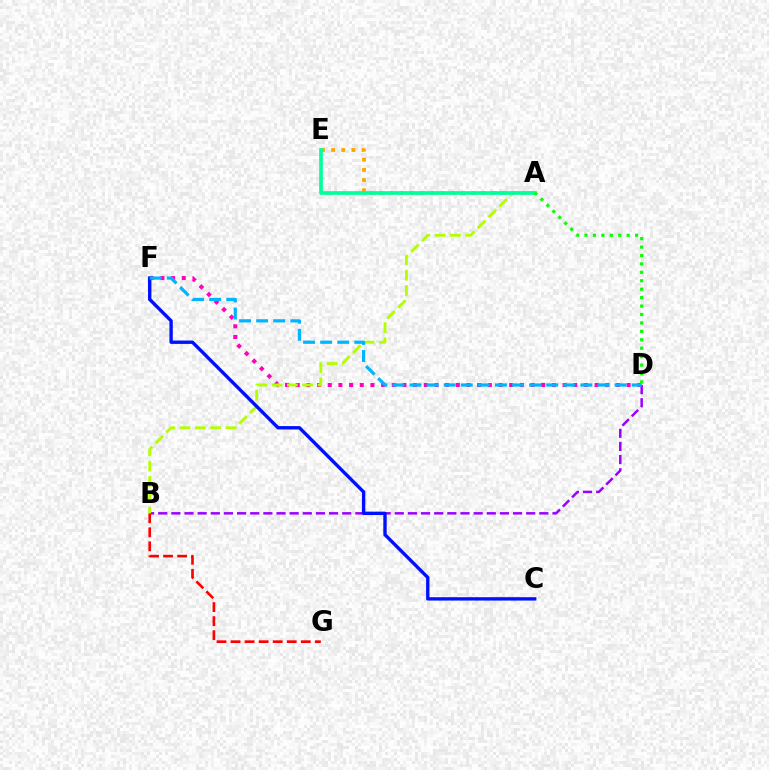{('B', 'D'): [{'color': '#9b00ff', 'line_style': 'dashed', 'thickness': 1.79}], ('D', 'F'): [{'color': '#ff00bd', 'line_style': 'dotted', 'thickness': 2.9}, {'color': '#00b5ff', 'line_style': 'dashed', 'thickness': 2.32}], ('B', 'G'): [{'color': '#ff0000', 'line_style': 'dashed', 'thickness': 1.91}], ('A', 'E'): [{'color': '#ffa500', 'line_style': 'dotted', 'thickness': 2.76}, {'color': '#00ff9d', 'line_style': 'solid', 'thickness': 2.64}], ('A', 'B'): [{'color': '#b3ff00', 'line_style': 'dashed', 'thickness': 2.08}], ('C', 'F'): [{'color': '#0010ff', 'line_style': 'solid', 'thickness': 2.43}], ('A', 'D'): [{'color': '#08ff00', 'line_style': 'dotted', 'thickness': 2.29}]}